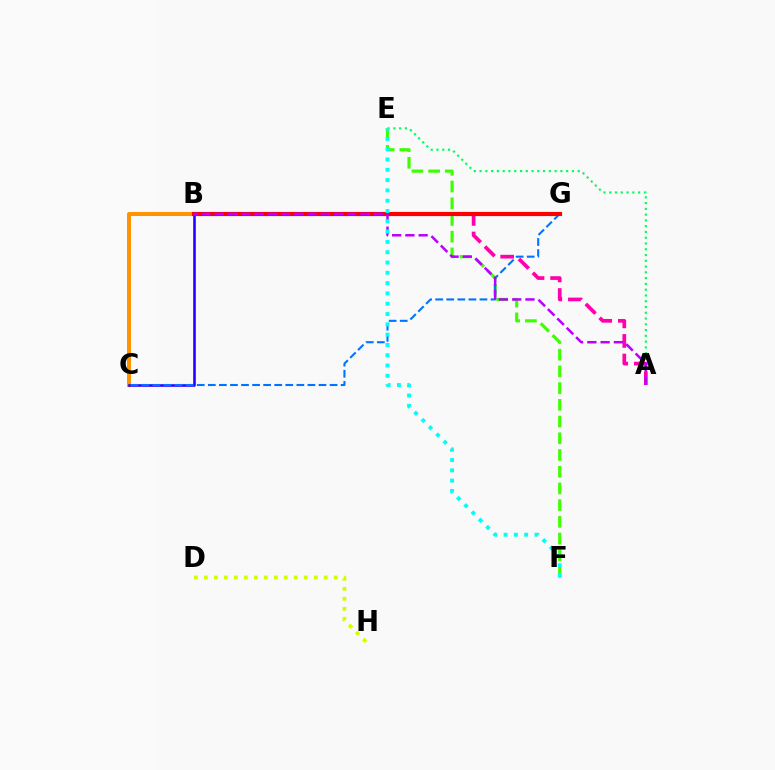{('D', 'H'): [{'color': '#d1ff00', 'line_style': 'dotted', 'thickness': 2.71}], ('A', 'E'): [{'color': '#00ff5c', 'line_style': 'dotted', 'thickness': 1.57}], ('B', 'C'): [{'color': '#ff9400', 'line_style': 'solid', 'thickness': 2.88}, {'color': '#2500ff', 'line_style': 'solid', 'thickness': 1.86}], ('A', 'B'): [{'color': '#ff00ac', 'line_style': 'dashed', 'thickness': 2.66}, {'color': '#b900ff', 'line_style': 'dashed', 'thickness': 1.8}], ('E', 'F'): [{'color': '#3dff00', 'line_style': 'dashed', 'thickness': 2.27}, {'color': '#00fff6', 'line_style': 'dotted', 'thickness': 2.8}], ('C', 'G'): [{'color': '#0074ff', 'line_style': 'dashed', 'thickness': 1.5}], ('B', 'G'): [{'color': '#ff0000', 'line_style': 'solid', 'thickness': 2.98}]}